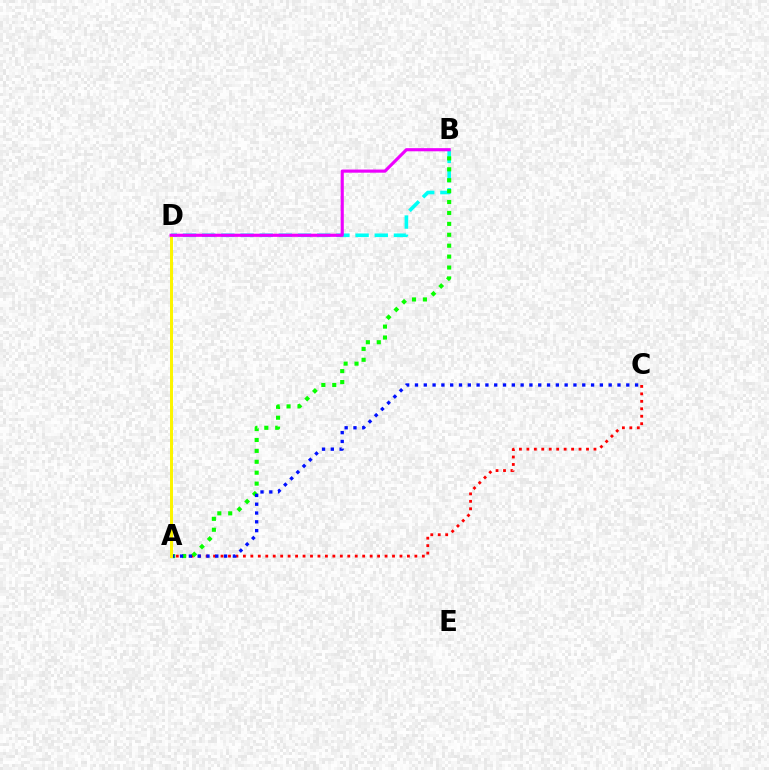{('B', 'D'): [{'color': '#00fff6', 'line_style': 'dashed', 'thickness': 2.61}, {'color': '#ee00ff', 'line_style': 'solid', 'thickness': 2.27}], ('A', 'C'): [{'color': '#ff0000', 'line_style': 'dotted', 'thickness': 2.03}, {'color': '#0010ff', 'line_style': 'dotted', 'thickness': 2.39}], ('A', 'B'): [{'color': '#08ff00', 'line_style': 'dotted', 'thickness': 2.96}], ('A', 'D'): [{'color': '#fcf500', 'line_style': 'solid', 'thickness': 2.16}]}